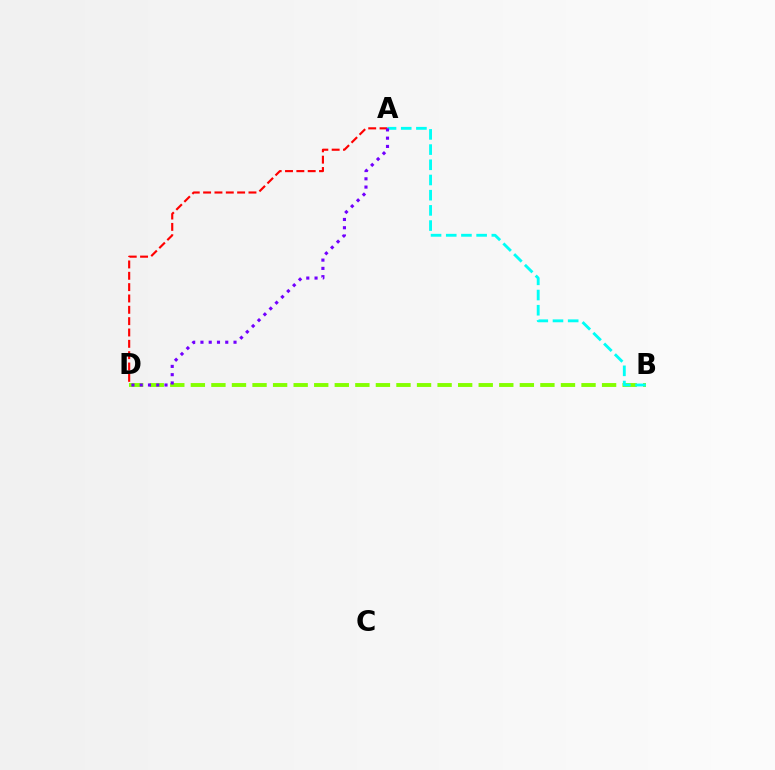{('B', 'D'): [{'color': '#84ff00', 'line_style': 'dashed', 'thickness': 2.79}], ('A', 'D'): [{'color': '#ff0000', 'line_style': 'dashed', 'thickness': 1.54}, {'color': '#7200ff', 'line_style': 'dotted', 'thickness': 2.25}], ('A', 'B'): [{'color': '#00fff6', 'line_style': 'dashed', 'thickness': 2.06}]}